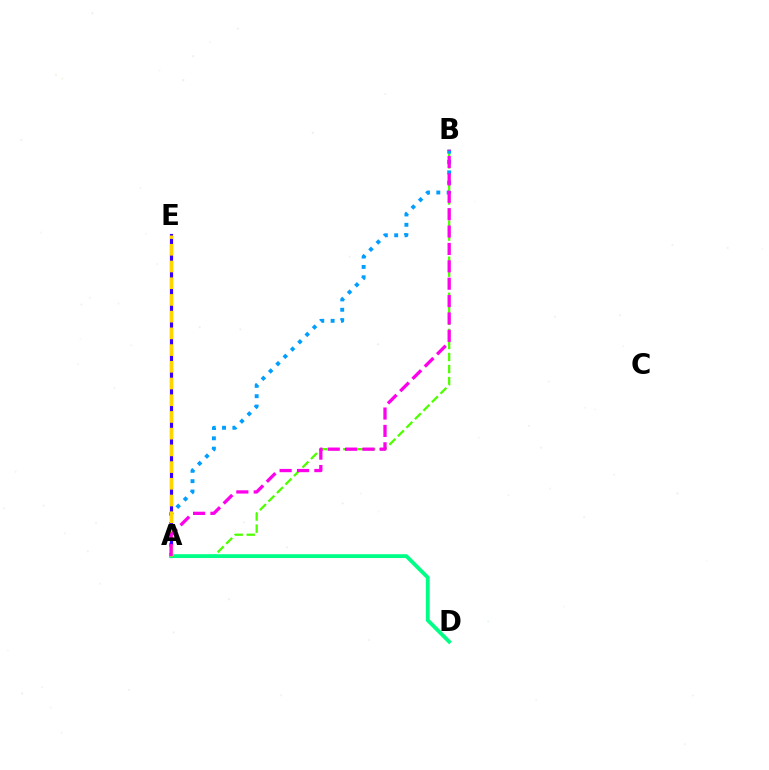{('A', 'B'): [{'color': '#4fff00', 'line_style': 'dashed', 'thickness': 1.64}, {'color': '#009eff', 'line_style': 'dotted', 'thickness': 2.81}, {'color': '#ff00ed', 'line_style': 'dashed', 'thickness': 2.36}], ('A', 'E'): [{'color': '#ff0000', 'line_style': 'solid', 'thickness': 1.95}, {'color': '#3700ff', 'line_style': 'solid', 'thickness': 2.28}, {'color': '#ffd500', 'line_style': 'dashed', 'thickness': 2.27}], ('A', 'D'): [{'color': '#00ff86', 'line_style': 'solid', 'thickness': 2.75}]}